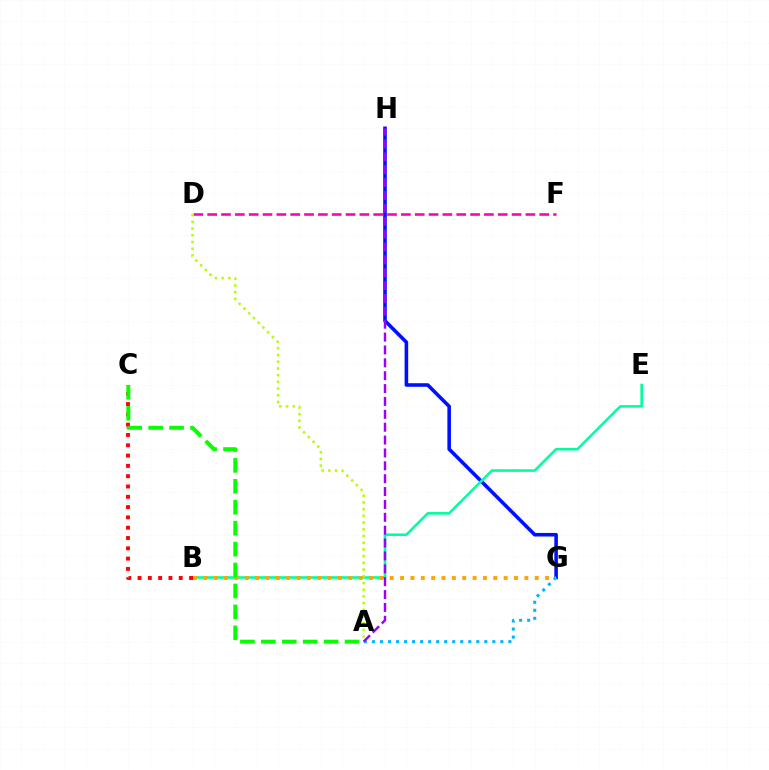{('D', 'F'): [{'color': '#ff00bd', 'line_style': 'dashed', 'thickness': 1.88}], ('G', 'H'): [{'color': '#0010ff', 'line_style': 'solid', 'thickness': 2.58}], ('A', 'G'): [{'color': '#00b5ff', 'line_style': 'dotted', 'thickness': 2.18}], ('B', 'E'): [{'color': '#00ff9d', 'line_style': 'solid', 'thickness': 1.87}], ('A', 'D'): [{'color': '#b3ff00', 'line_style': 'dotted', 'thickness': 1.82}], ('B', 'G'): [{'color': '#ffa500', 'line_style': 'dotted', 'thickness': 2.81}], ('B', 'C'): [{'color': '#ff0000', 'line_style': 'dotted', 'thickness': 2.8}], ('A', 'C'): [{'color': '#08ff00', 'line_style': 'dashed', 'thickness': 2.84}], ('A', 'H'): [{'color': '#9b00ff', 'line_style': 'dashed', 'thickness': 1.75}]}